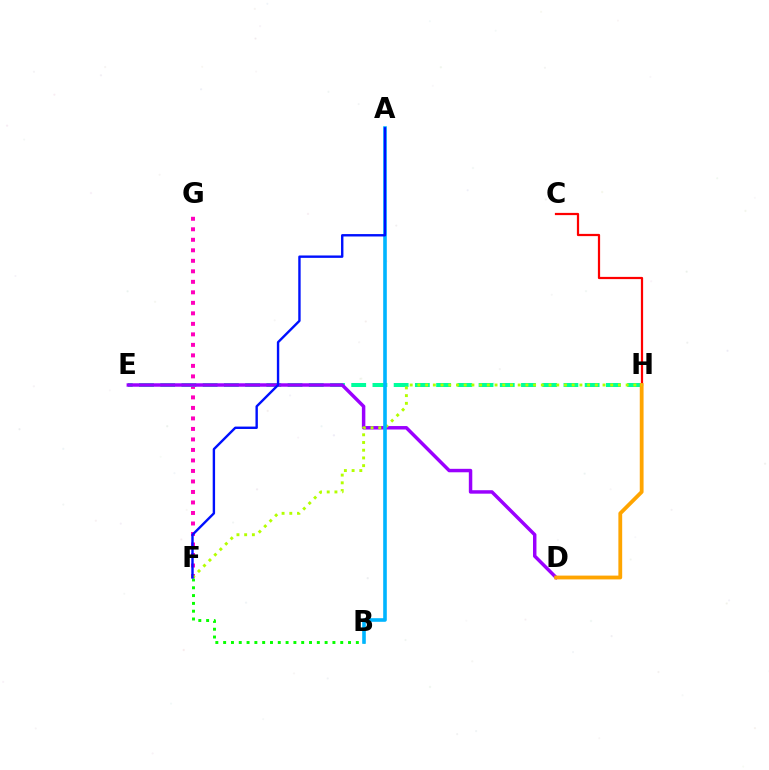{('B', 'F'): [{'color': '#08ff00', 'line_style': 'dotted', 'thickness': 2.12}], ('F', 'G'): [{'color': '#ff00bd', 'line_style': 'dotted', 'thickness': 2.85}], ('E', 'H'): [{'color': '#00ff9d', 'line_style': 'dashed', 'thickness': 2.88}], ('C', 'H'): [{'color': '#ff0000', 'line_style': 'solid', 'thickness': 1.6}], ('D', 'E'): [{'color': '#9b00ff', 'line_style': 'solid', 'thickness': 2.49}], ('D', 'H'): [{'color': '#ffa500', 'line_style': 'solid', 'thickness': 2.74}], ('F', 'H'): [{'color': '#b3ff00', 'line_style': 'dotted', 'thickness': 2.1}], ('A', 'B'): [{'color': '#00b5ff', 'line_style': 'solid', 'thickness': 2.6}], ('A', 'F'): [{'color': '#0010ff', 'line_style': 'solid', 'thickness': 1.73}]}